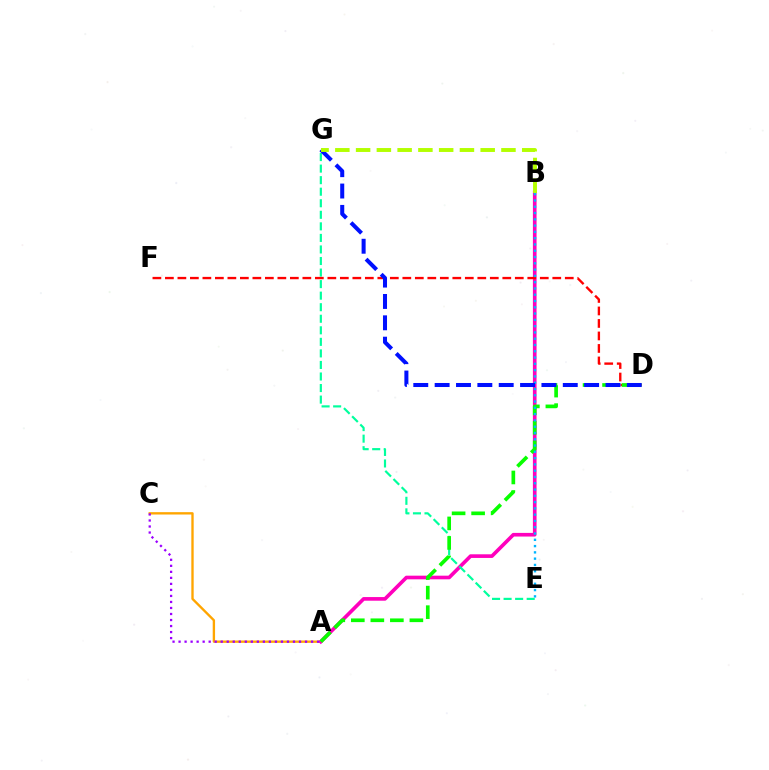{('A', 'C'): [{'color': '#ffa500', 'line_style': 'solid', 'thickness': 1.7}, {'color': '#9b00ff', 'line_style': 'dotted', 'thickness': 1.64}], ('A', 'B'): [{'color': '#ff00bd', 'line_style': 'solid', 'thickness': 2.63}], ('E', 'G'): [{'color': '#00ff9d', 'line_style': 'dashed', 'thickness': 1.57}], ('D', 'F'): [{'color': '#ff0000', 'line_style': 'dashed', 'thickness': 1.7}], ('A', 'D'): [{'color': '#08ff00', 'line_style': 'dashed', 'thickness': 2.65}], ('B', 'E'): [{'color': '#00b5ff', 'line_style': 'dotted', 'thickness': 1.71}], ('D', 'G'): [{'color': '#0010ff', 'line_style': 'dashed', 'thickness': 2.9}], ('B', 'G'): [{'color': '#b3ff00', 'line_style': 'dashed', 'thickness': 2.82}]}